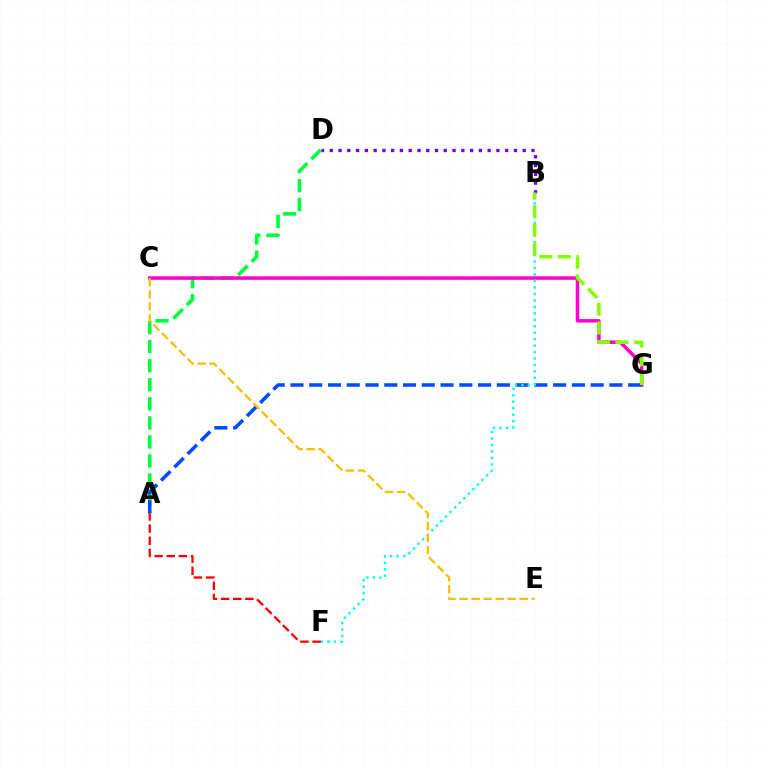{('A', 'D'): [{'color': '#00ff39', 'line_style': 'dashed', 'thickness': 2.59}], ('C', 'G'): [{'color': '#ff00cf', 'line_style': 'solid', 'thickness': 2.53}], ('B', 'D'): [{'color': '#7200ff', 'line_style': 'dotted', 'thickness': 2.38}], ('A', 'G'): [{'color': '#004bff', 'line_style': 'dashed', 'thickness': 2.55}], ('B', 'F'): [{'color': '#00fff6', 'line_style': 'dotted', 'thickness': 1.76}], ('B', 'G'): [{'color': '#84ff00', 'line_style': 'dashed', 'thickness': 2.53}], ('C', 'E'): [{'color': '#ffbd00', 'line_style': 'dashed', 'thickness': 1.63}], ('A', 'F'): [{'color': '#ff0000', 'line_style': 'dashed', 'thickness': 1.65}]}